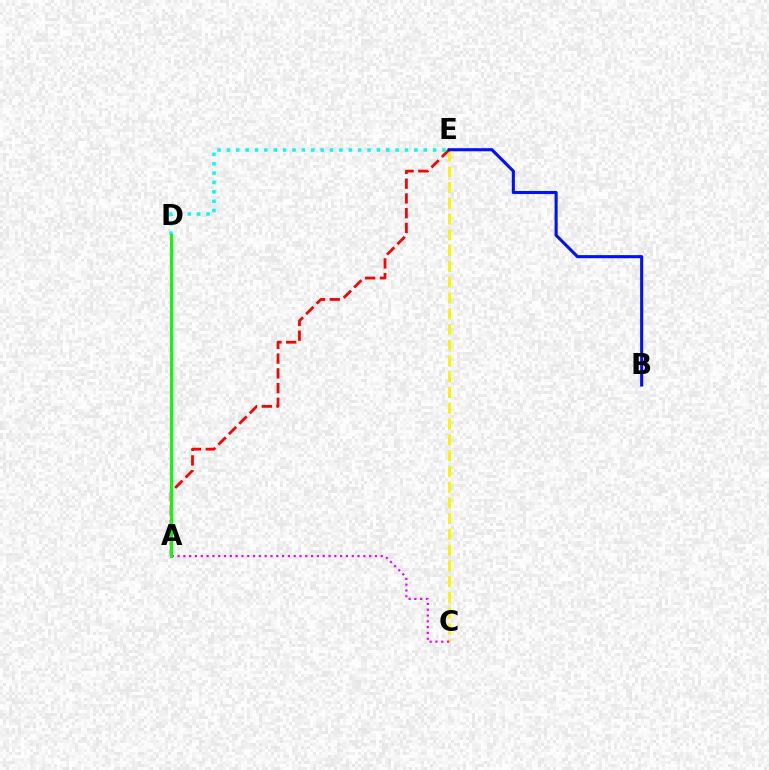{('C', 'E'): [{'color': '#fcf500', 'line_style': 'dashed', 'thickness': 2.14}], ('A', 'E'): [{'color': '#ff0000', 'line_style': 'dashed', 'thickness': 2.01}], ('A', 'C'): [{'color': '#ee00ff', 'line_style': 'dotted', 'thickness': 1.58}], ('D', 'E'): [{'color': '#00fff6', 'line_style': 'dotted', 'thickness': 2.55}], ('B', 'E'): [{'color': '#0010ff', 'line_style': 'solid', 'thickness': 2.22}], ('A', 'D'): [{'color': '#08ff00', 'line_style': 'solid', 'thickness': 2.17}]}